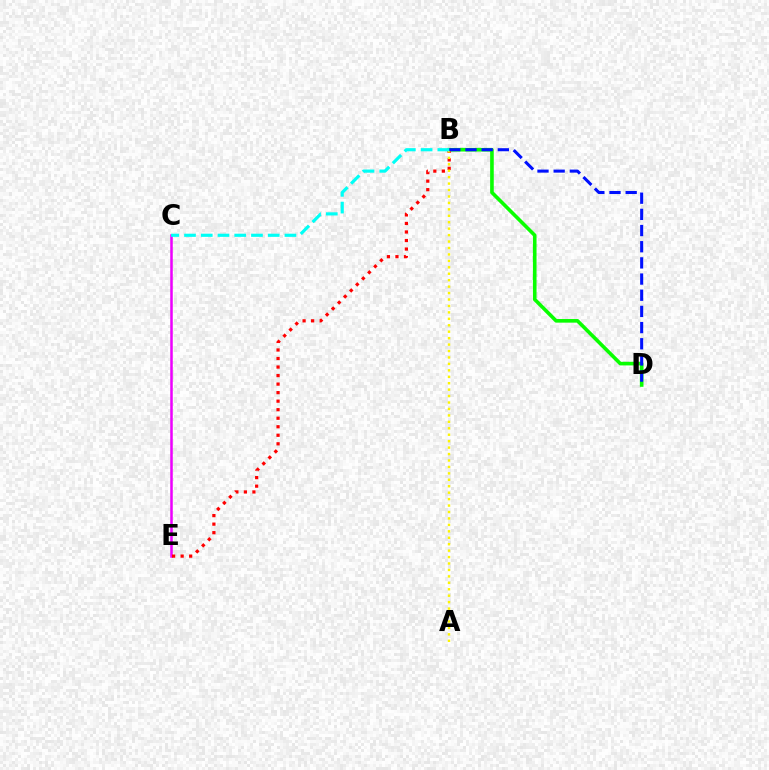{('B', 'D'): [{'color': '#08ff00', 'line_style': 'solid', 'thickness': 2.6}, {'color': '#0010ff', 'line_style': 'dashed', 'thickness': 2.2}], ('C', 'E'): [{'color': '#ee00ff', 'line_style': 'solid', 'thickness': 1.82}], ('B', 'E'): [{'color': '#ff0000', 'line_style': 'dotted', 'thickness': 2.32}], ('A', 'B'): [{'color': '#fcf500', 'line_style': 'dotted', 'thickness': 1.75}], ('B', 'C'): [{'color': '#00fff6', 'line_style': 'dashed', 'thickness': 2.27}]}